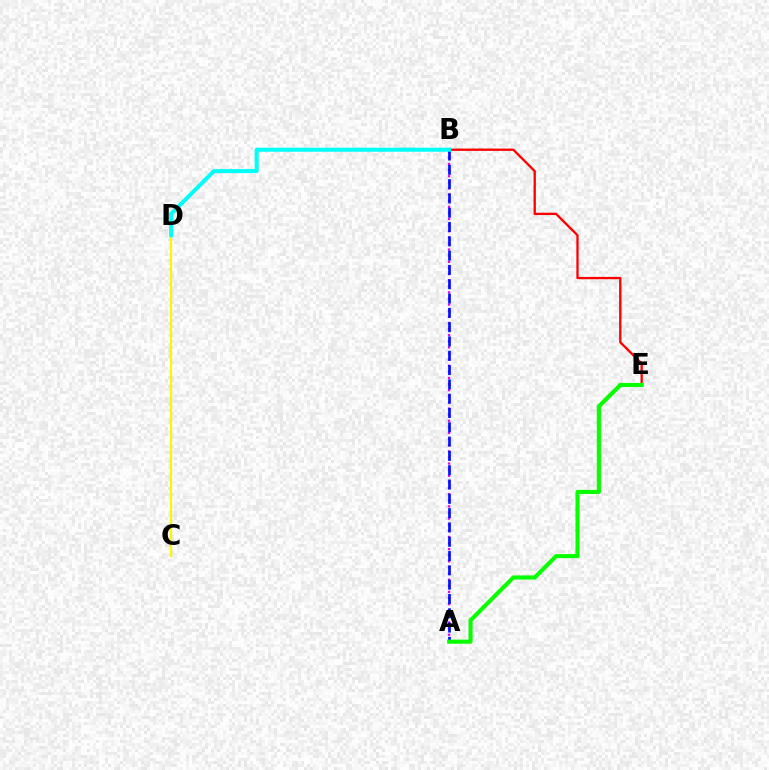{('A', 'B'): [{'color': '#ee00ff', 'line_style': 'dotted', 'thickness': 1.66}, {'color': '#0010ff', 'line_style': 'dashed', 'thickness': 1.94}], ('C', 'D'): [{'color': '#fcf500', 'line_style': 'solid', 'thickness': 1.59}], ('B', 'E'): [{'color': '#ff0000', 'line_style': 'solid', 'thickness': 1.67}], ('B', 'D'): [{'color': '#00fff6', 'line_style': 'solid', 'thickness': 2.92}], ('A', 'E'): [{'color': '#08ff00', 'line_style': 'solid', 'thickness': 2.96}]}